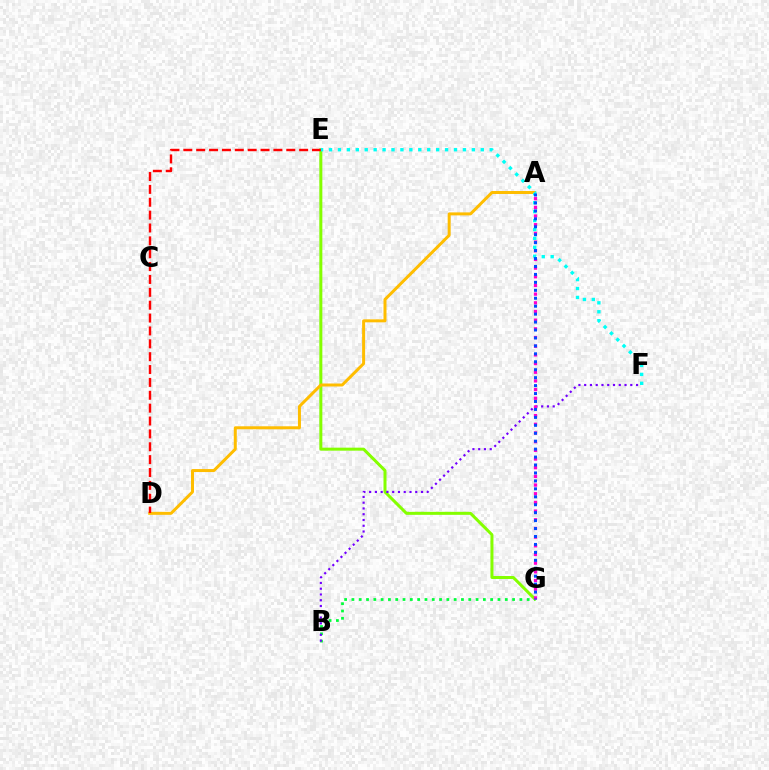{('B', 'G'): [{'color': '#00ff39', 'line_style': 'dotted', 'thickness': 1.98}], ('E', 'G'): [{'color': '#84ff00', 'line_style': 'solid', 'thickness': 2.17}], ('A', 'D'): [{'color': '#ffbd00', 'line_style': 'solid', 'thickness': 2.15}], ('B', 'F'): [{'color': '#7200ff', 'line_style': 'dotted', 'thickness': 1.57}], ('A', 'G'): [{'color': '#ff00cf', 'line_style': 'dotted', 'thickness': 2.36}, {'color': '#004bff', 'line_style': 'dotted', 'thickness': 2.16}], ('D', 'E'): [{'color': '#ff0000', 'line_style': 'dashed', 'thickness': 1.75}], ('E', 'F'): [{'color': '#00fff6', 'line_style': 'dotted', 'thickness': 2.43}]}